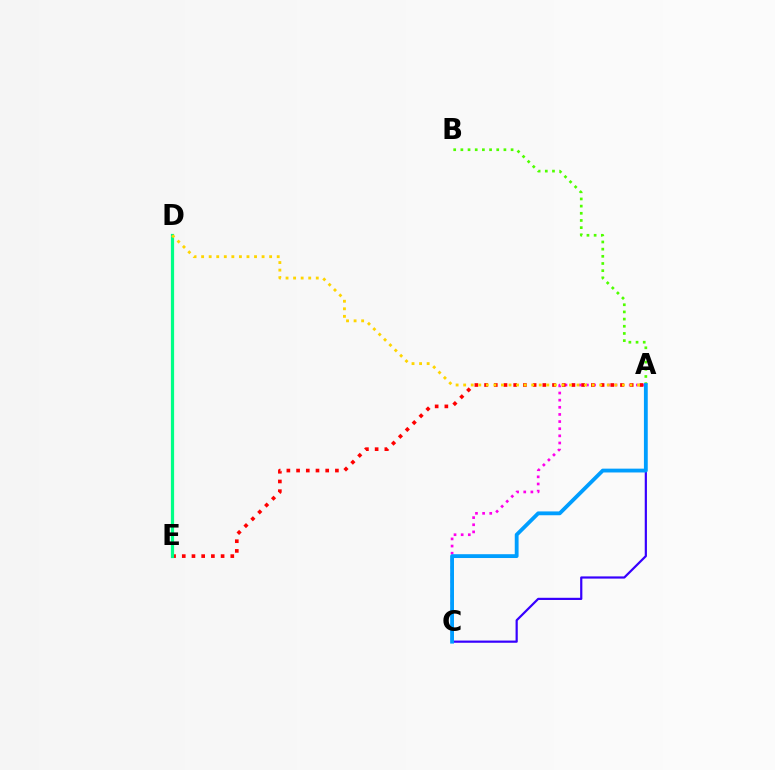{('A', 'C'): [{'color': '#ff00ed', 'line_style': 'dotted', 'thickness': 1.94}, {'color': '#3700ff', 'line_style': 'solid', 'thickness': 1.58}, {'color': '#009eff', 'line_style': 'solid', 'thickness': 2.75}], ('A', 'E'): [{'color': '#ff0000', 'line_style': 'dotted', 'thickness': 2.64}], ('A', 'B'): [{'color': '#4fff00', 'line_style': 'dotted', 'thickness': 1.95}], ('D', 'E'): [{'color': '#00ff86', 'line_style': 'solid', 'thickness': 2.31}], ('A', 'D'): [{'color': '#ffd500', 'line_style': 'dotted', 'thickness': 2.05}]}